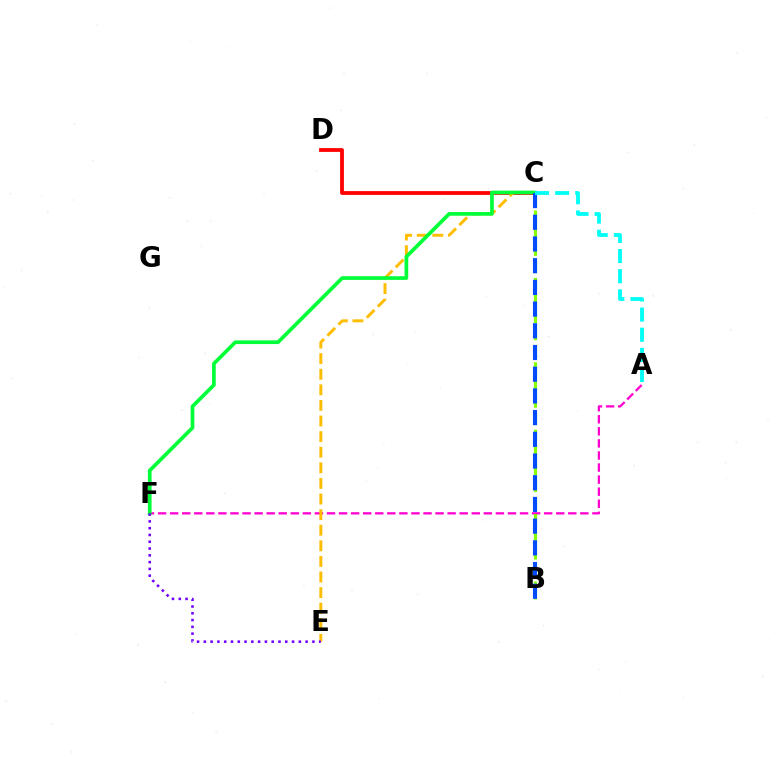{('C', 'D'): [{'color': '#ff0000', 'line_style': 'solid', 'thickness': 2.72}], ('A', 'F'): [{'color': '#ff00cf', 'line_style': 'dashed', 'thickness': 1.64}], ('B', 'C'): [{'color': '#84ff00', 'line_style': 'dashed', 'thickness': 2.29}, {'color': '#004bff', 'line_style': 'dashed', 'thickness': 2.95}], ('C', 'E'): [{'color': '#ffbd00', 'line_style': 'dashed', 'thickness': 2.12}], ('C', 'F'): [{'color': '#00ff39', 'line_style': 'solid', 'thickness': 2.66}], ('A', 'C'): [{'color': '#00fff6', 'line_style': 'dashed', 'thickness': 2.74}], ('E', 'F'): [{'color': '#7200ff', 'line_style': 'dotted', 'thickness': 1.84}]}